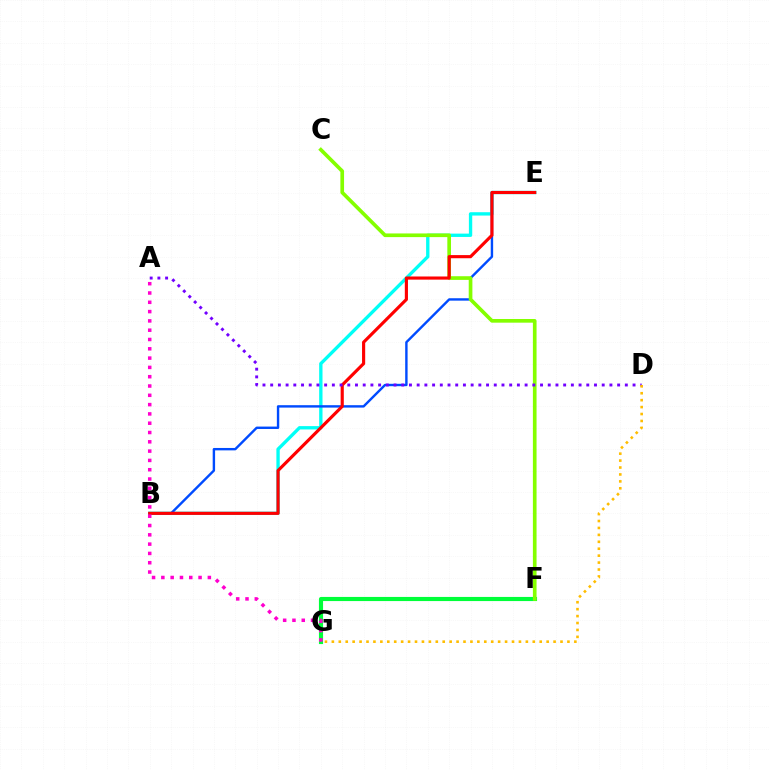{('F', 'G'): [{'color': '#00ff39', 'line_style': 'solid', 'thickness': 2.97}], ('B', 'E'): [{'color': '#00fff6', 'line_style': 'solid', 'thickness': 2.4}, {'color': '#004bff', 'line_style': 'solid', 'thickness': 1.73}, {'color': '#ff0000', 'line_style': 'solid', 'thickness': 2.26}], ('C', 'F'): [{'color': '#84ff00', 'line_style': 'solid', 'thickness': 2.64}], ('A', 'D'): [{'color': '#7200ff', 'line_style': 'dotted', 'thickness': 2.09}], ('A', 'G'): [{'color': '#ff00cf', 'line_style': 'dotted', 'thickness': 2.53}], ('D', 'G'): [{'color': '#ffbd00', 'line_style': 'dotted', 'thickness': 1.88}]}